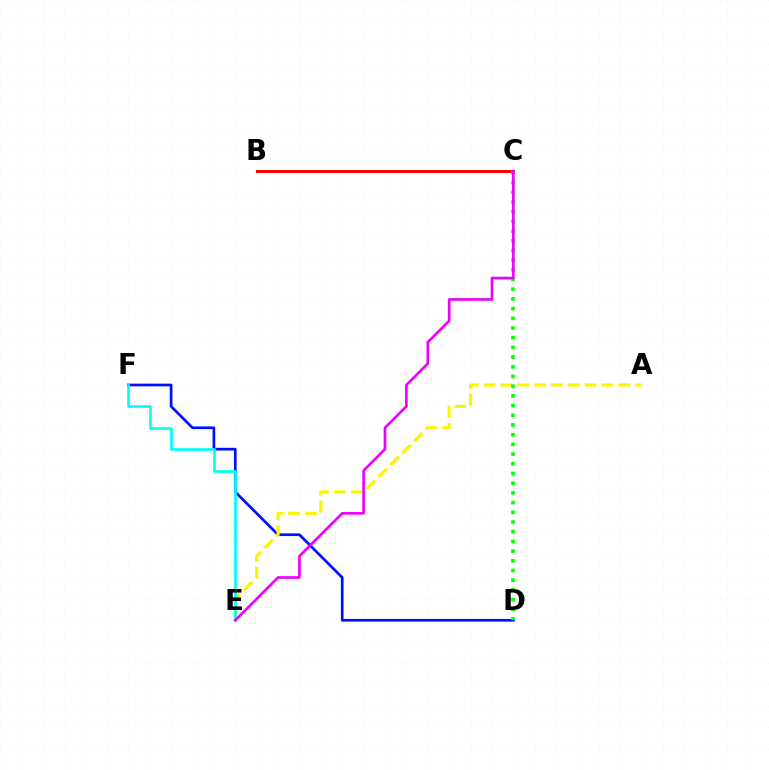{('D', 'F'): [{'color': '#0010ff', 'line_style': 'solid', 'thickness': 1.95}], ('A', 'E'): [{'color': '#fcf500', 'line_style': 'dashed', 'thickness': 2.29}], ('E', 'F'): [{'color': '#00fff6', 'line_style': 'solid', 'thickness': 1.93}], ('B', 'C'): [{'color': '#ff0000', 'line_style': 'solid', 'thickness': 2.15}], ('C', 'D'): [{'color': '#08ff00', 'line_style': 'dotted', 'thickness': 2.64}], ('C', 'E'): [{'color': '#ee00ff', 'line_style': 'solid', 'thickness': 1.92}]}